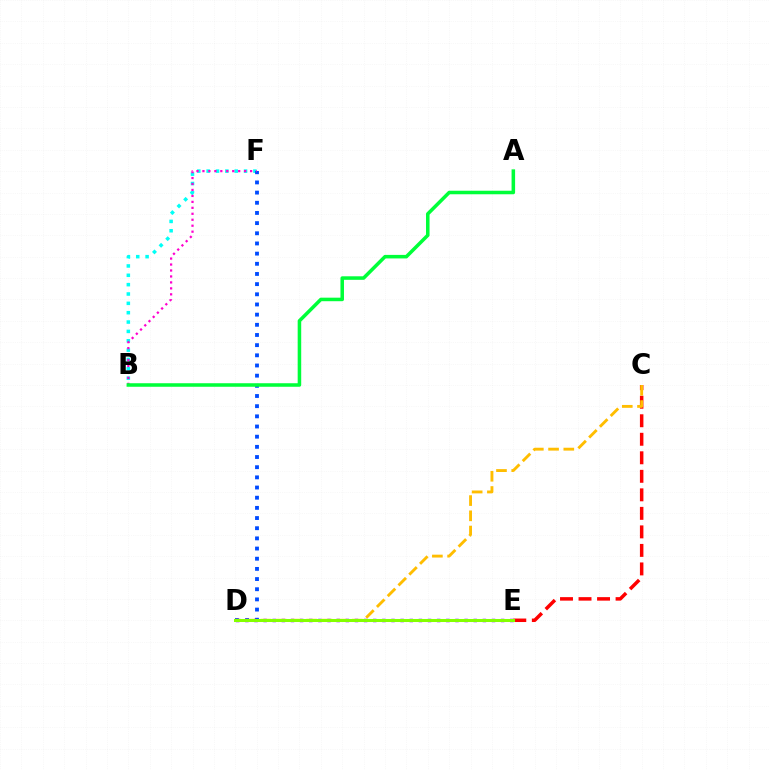{('B', 'F'): [{'color': '#00fff6', 'line_style': 'dotted', 'thickness': 2.54}, {'color': '#ff00cf', 'line_style': 'dotted', 'thickness': 1.62}], ('C', 'E'): [{'color': '#ff0000', 'line_style': 'dashed', 'thickness': 2.52}], ('D', 'F'): [{'color': '#004bff', 'line_style': 'dotted', 'thickness': 2.76}], ('D', 'E'): [{'color': '#7200ff', 'line_style': 'dotted', 'thickness': 2.48}, {'color': '#84ff00', 'line_style': 'solid', 'thickness': 2.18}], ('C', 'D'): [{'color': '#ffbd00', 'line_style': 'dashed', 'thickness': 2.07}], ('A', 'B'): [{'color': '#00ff39', 'line_style': 'solid', 'thickness': 2.54}]}